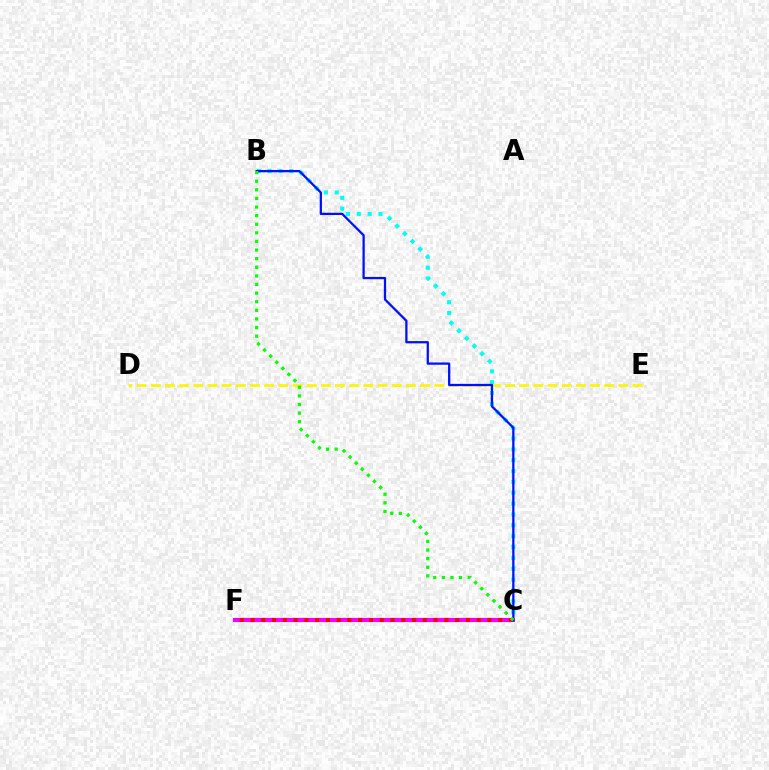{('D', 'E'): [{'color': '#fcf500', 'line_style': 'dashed', 'thickness': 1.92}], ('C', 'F'): [{'color': '#ee00ff', 'line_style': 'solid', 'thickness': 2.95}, {'color': '#ff0000', 'line_style': 'dotted', 'thickness': 2.93}], ('B', 'C'): [{'color': '#00fff6', 'line_style': 'dotted', 'thickness': 2.95}, {'color': '#0010ff', 'line_style': 'solid', 'thickness': 1.63}, {'color': '#08ff00', 'line_style': 'dotted', 'thickness': 2.34}]}